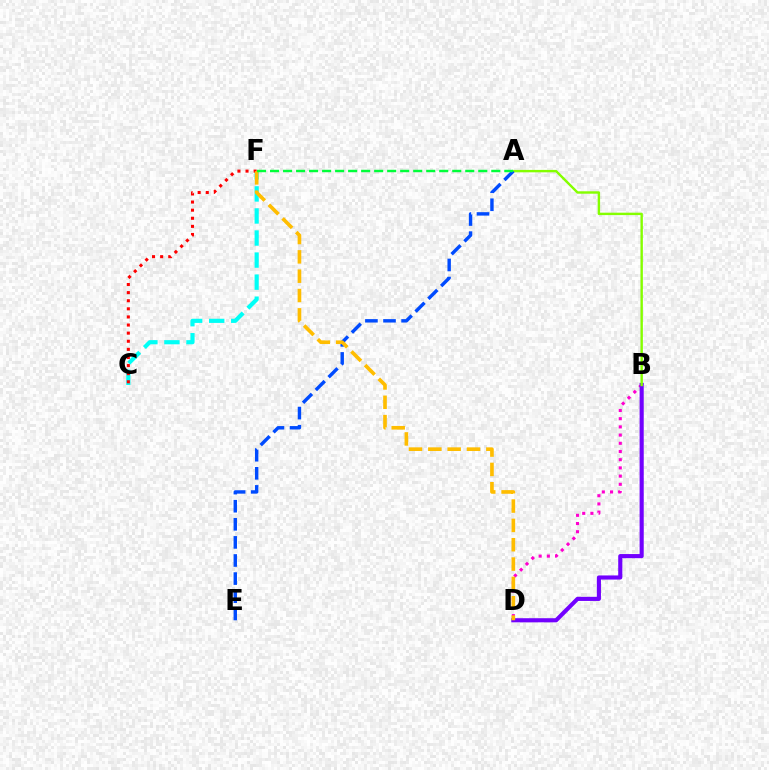{('B', 'D'): [{'color': '#ff00cf', 'line_style': 'dotted', 'thickness': 2.23}, {'color': '#7200ff', 'line_style': 'solid', 'thickness': 2.97}], ('C', 'F'): [{'color': '#00fff6', 'line_style': 'dashed', 'thickness': 3.0}, {'color': '#ff0000', 'line_style': 'dotted', 'thickness': 2.2}], ('A', 'B'): [{'color': '#84ff00', 'line_style': 'solid', 'thickness': 1.74}], ('A', 'E'): [{'color': '#004bff', 'line_style': 'dashed', 'thickness': 2.46}], ('D', 'F'): [{'color': '#ffbd00', 'line_style': 'dashed', 'thickness': 2.63}], ('A', 'F'): [{'color': '#00ff39', 'line_style': 'dashed', 'thickness': 1.77}]}